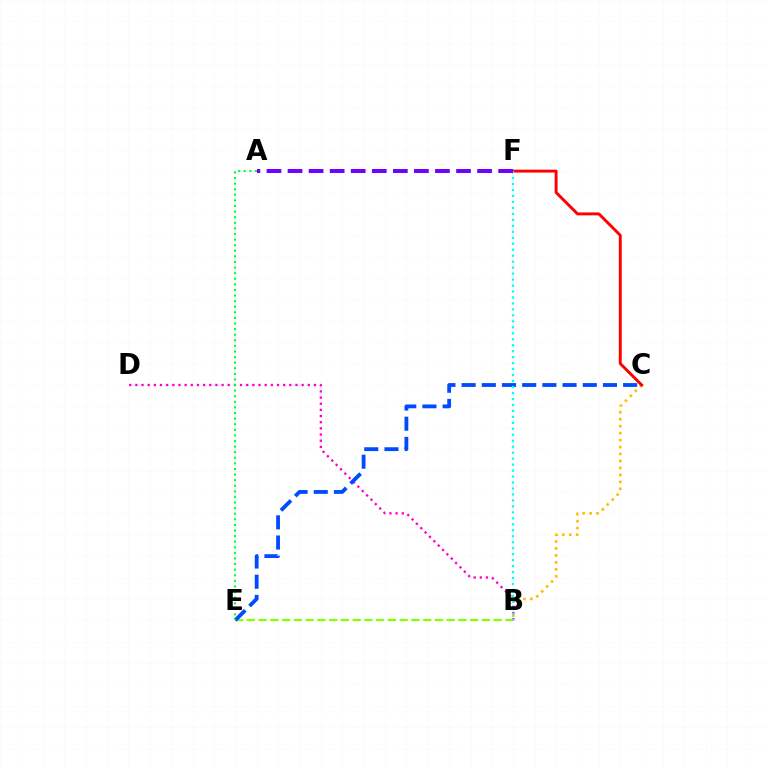{('B', 'E'): [{'color': '#84ff00', 'line_style': 'dashed', 'thickness': 1.6}], ('B', 'C'): [{'color': '#ffbd00', 'line_style': 'dotted', 'thickness': 1.89}], ('C', 'F'): [{'color': '#ff0000', 'line_style': 'solid', 'thickness': 2.1}], ('B', 'D'): [{'color': '#ff00cf', 'line_style': 'dotted', 'thickness': 1.67}], ('C', 'E'): [{'color': '#004bff', 'line_style': 'dashed', 'thickness': 2.74}], ('B', 'F'): [{'color': '#00fff6', 'line_style': 'dotted', 'thickness': 1.62}], ('A', 'F'): [{'color': '#7200ff', 'line_style': 'dashed', 'thickness': 2.86}], ('A', 'E'): [{'color': '#00ff39', 'line_style': 'dotted', 'thickness': 1.52}]}